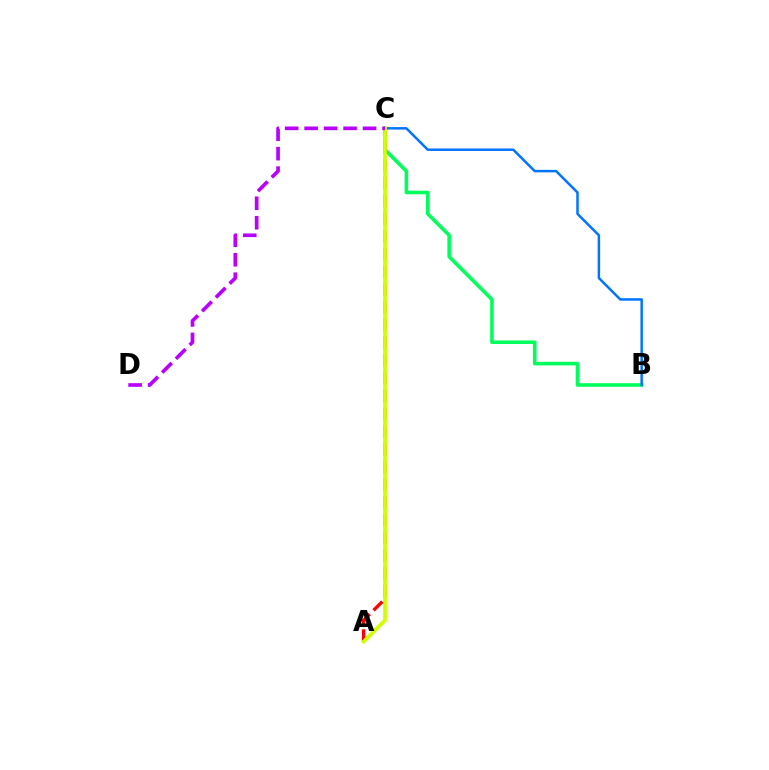{('B', 'C'): [{'color': '#00ff5c', 'line_style': 'solid', 'thickness': 2.59}, {'color': '#0074ff', 'line_style': 'solid', 'thickness': 1.79}], ('A', 'C'): [{'color': '#ff0000', 'line_style': 'dashed', 'thickness': 2.41}, {'color': '#d1ff00', 'line_style': 'solid', 'thickness': 2.7}], ('C', 'D'): [{'color': '#b900ff', 'line_style': 'dashed', 'thickness': 2.65}]}